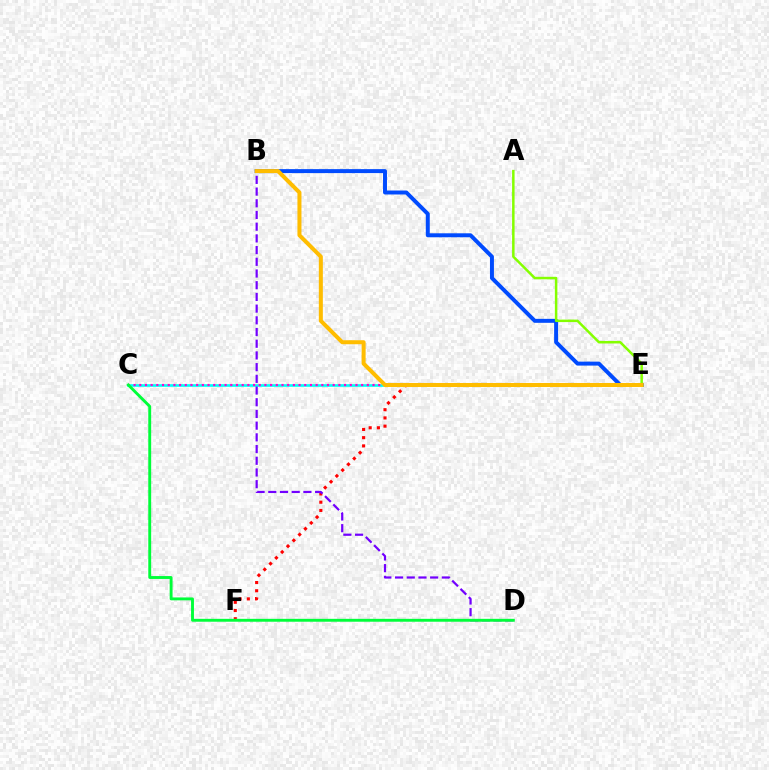{('C', 'E'): [{'color': '#00fff6', 'line_style': 'solid', 'thickness': 1.89}, {'color': '#ff00cf', 'line_style': 'dotted', 'thickness': 1.55}], ('B', 'E'): [{'color': '#004bff', 'line_style': 'solid', 'thickness': 2.85}, {'color': '#ffbd00', 'line_style': 'solid', 'thickness': 2.89}], ('A', 'E'): [{'color': '#84ff00', 'line_style': 'solid', 'thickness': 1.8}], ('E', 'F'): [{'color': '#ff0000', 'line_style': 'dotted', 'thickness': 2.23}], ('B', 'D'): [{'color': '#7200ff', 'line_style': 'dashed', 'thickness': 1.59}], ('C', 'D'): [{'color': '#00ff39', 'line_style': 'solid', 'thickness': 2.08}]}